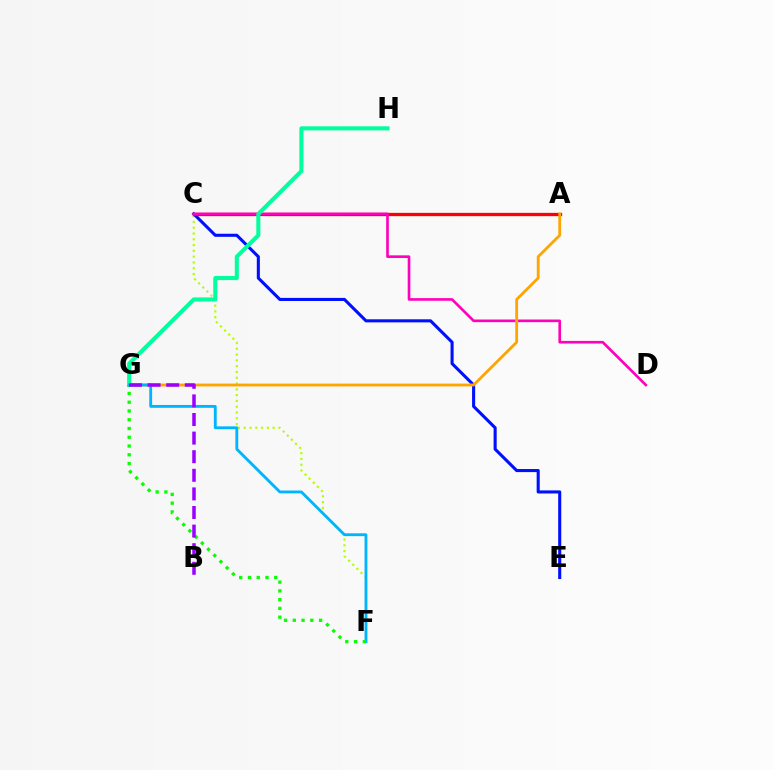{('C', 'F'): [{'color': '#b3ff00', 'line_style': 'dotted', 'thickness': 1.57}], ('C', 'E'): [{'color': '#0010ff', 'line_style': 'solid', 'thickness': 2.22}], ('A', 'C'): [{'color': '#ff0000', 'line_style': 'solid', 'thickness': 2.37}], ('C', 'D'): [{'color': '#ff00bd', 'line_style': 'solid', 'thickness': 1.9}], ('A', 'G'): [{'color': '#ffa500', 'line_style': 'solid', 'thickness': 2.03}], ('G', 'H'): [{'color': '#00ff9d', 'line_style': 'solid', 'thickness': 2.92}], ('F', 'G'): [{'color': '#00b5ff', 'line_style': 'solid', 'thickness': 2.05}, {'color': '#08ff00', 'line_style': 'dotted', 'thickness': 2.38}], ('B', 'G'): [{'color': '#9b00ff', 'line_style': 'dashed', 'thickness': 2.53}]}